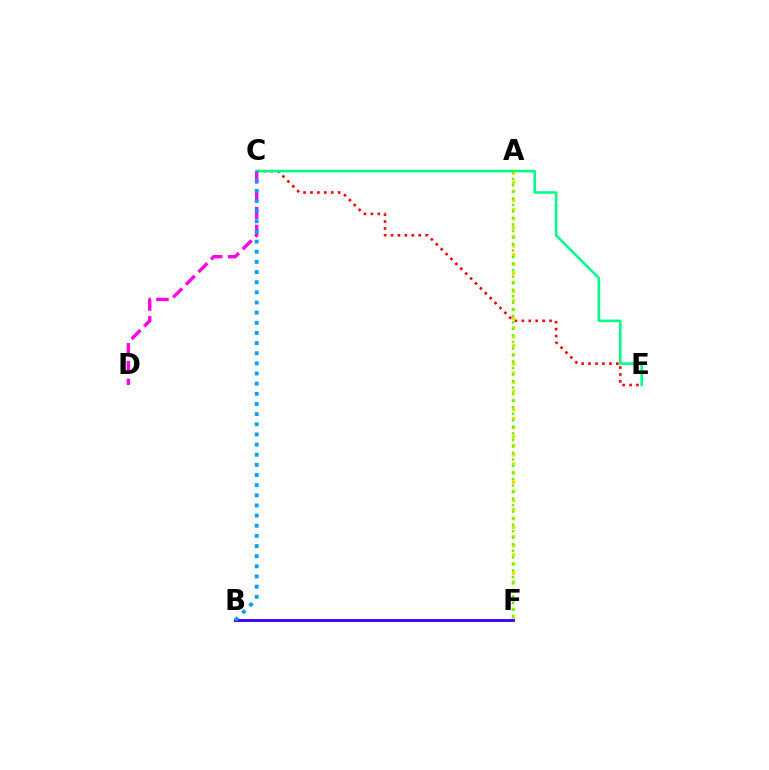{('C', 'E'): [{'color': '#ff0000', 'line_style': 'dotted', 'thickness': 1.88}, {'color': '#00ff86', 'line_style': 'solid', 'thickness': 1.87}], ('A', 'F'): [{'color': '#ffd500', 'line_style': 'dotted', 'thickness': 2.47}, {'color': '#4fff00', 'line_style': 'dotted', 'thickness': 1.77}], ('B', 'F'): [{'color': '#3700ff', 'line_style': 'solid', 'thickness': 2.04}], ('C', 'D'): [{'color': '#ff00ed', 'line_style': 'dashed', 'thickness': 2.43}], ('B', 'C'): [{'color': '#009eff', 'line_style': 'dotted', 'thickness': 2.76}]}